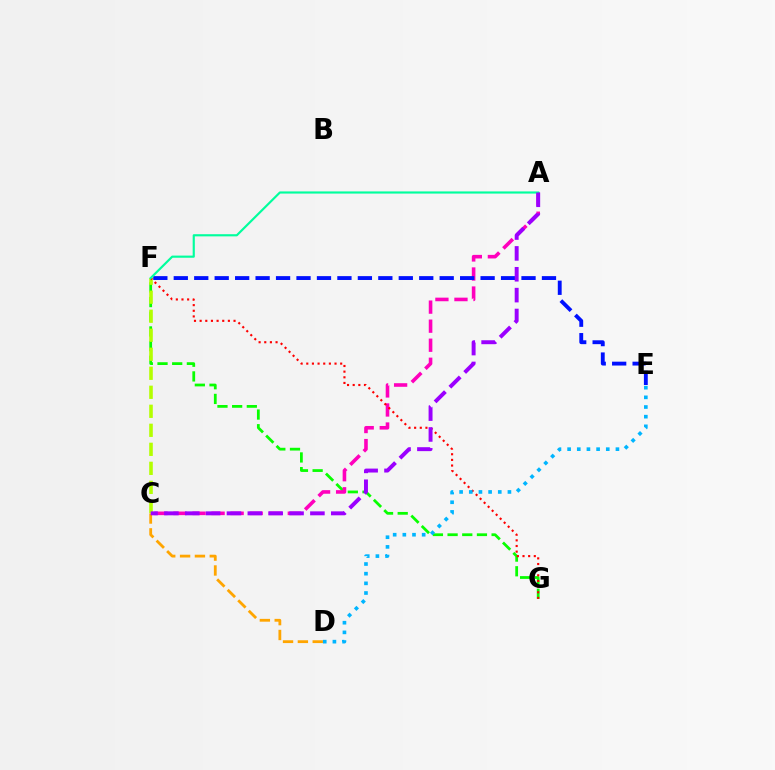{('F', 'G'): [{'color': '#08ff00', 'line_style': 'dashed', 'thickness': 1.99}, {'color': '#ff0000', 'line_style': 'dotted', 'thickness': 1.53}], ('C', 'D'): [{'color': '#ffa500', 'line_style': 'dashed', 'thickness': 2.02}], ('A', 'C'): [{'color': '#ff00bd', 'line_style': 'dashed', 'thickness': 2.59}, {'color': '#9b00ff', 'line_style': 'dashed', 'thickness': 2.83}], ('C', 'F'): [{'color': '#b3ff00', 'line_style': 'dashed', 'thickness': 2.58}], ('E', 'F'): [{'color': '#0010ff', 'line_style': 'dashed', 'thickness': 2.78}], ('A', 'F'): [{'color': '#00ff9d', 'line_style': 'solid', 'thickness': 1.55}], ('D', 'E'): [{'color': '#00b5ff', 'line_style': 'dotted', 'thickness': 2.63}]}